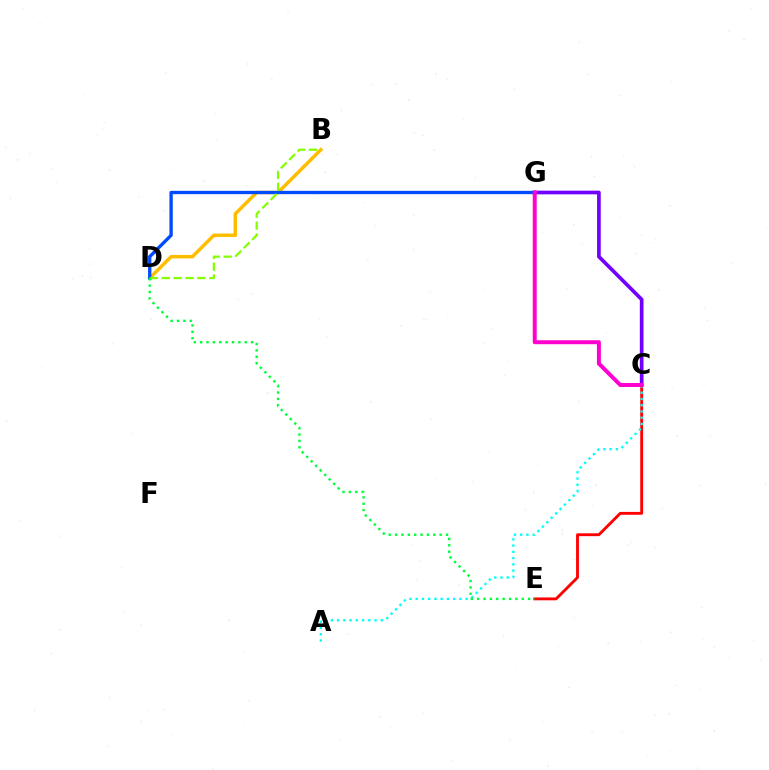{('B', 'D'): [{'color': '#ffbd00', 'line_style': 'solid', 'thickness': 2.52}, {'color': '#84ff00', 'line_style': 'dashed', 'thickness': 1.62}], ('C', 'E'): [{'color': '#ff0000', 'line_style': 'solid', 'thickness': 2.05}], ('D', 'G'): [{'color': '#004bff', 'line_style': 'solid', 'thickness': 2.4}], ('A', 'C'): [{'color': '#00fff6', 'line_style': 'dotted', 'thickness': 1.7}], ('C', 'G'): [{'color': '#7200ff', 'line_style': 'solid', 'thickness': 2.65}, {'color': '#ff00cf', 'line_style': 'solid', 'thickness': 2.85}], ('D', 'E'): [{'color': '#00ff39', 'line_style': 'dotted', 'thickness': 1.73}]}